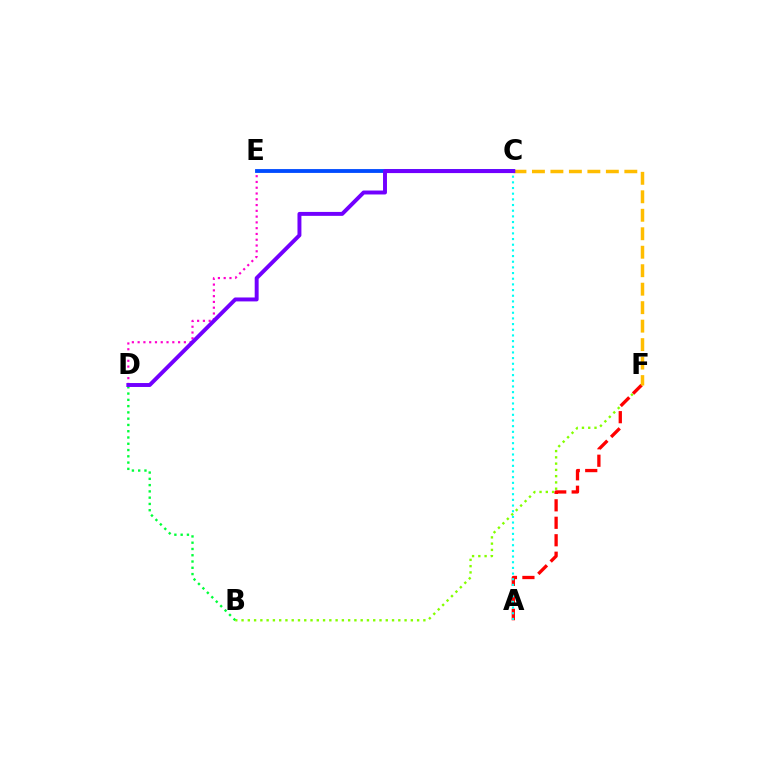{('D', 'E'): [{'color': '#ff00cf', 'line_style': 'dotted', 'thickness': 1.57}], ('C', 'E'): [{'color': '#004bff', 'line_style': 'solid', 'thickness': 2.76}], ('B', 'F'): [{'color': '#84ff00', 'line_style': 'dotted', 'thickness': 1.7}], ('A', 'F'): [{'color': '#ff0000', 'line_style': 'dashed', 'thickness': 2.37}], ('C', 'F'): [{'color': '#ffbd00', 'line_style': 'dashed', 'thickness': 2.51}], ('B', 'D'): [{'color': '#00ff39', 'line_style': 'dotted', 'thickness': 1.7}], ('A', 'C'): [{'color': '#00fff6', 'line_style': 'dotted', 'thickness': 1.54}], ('C', 'D'): [{'color': '#7200ff', 'line_style': 'solid', 'thickness': 2.83}]}